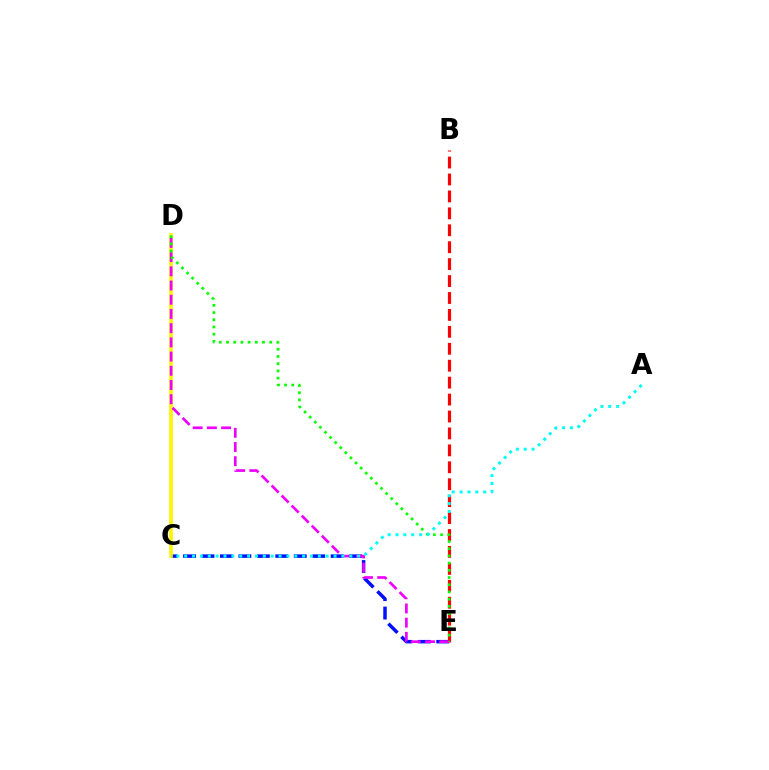{('C', 'E'): [{'color': '#0010ff', 'line_style': 'dashed', 'thickness': 2.51}], ('C', 'D'): [{'color': '#fcf500', 'line_style': 'solid', 'thickness': 2.64}], ('B', 'E'): [{'color': '#ff0000', 'line_style': 'dashed', 'thickness': 2.3}], ('D', 'E'): [{'color': '#ee00ff', 'line_style': 'dashed', 'thickness': 1.93}, {'color': '#08ff00', 'line_style': 'dotted', 'thickness': 1.96}], ('A', 'C'): [{'color': '#00fff6', 'line_style': 'dotted', 'thickness': 2.14}]}